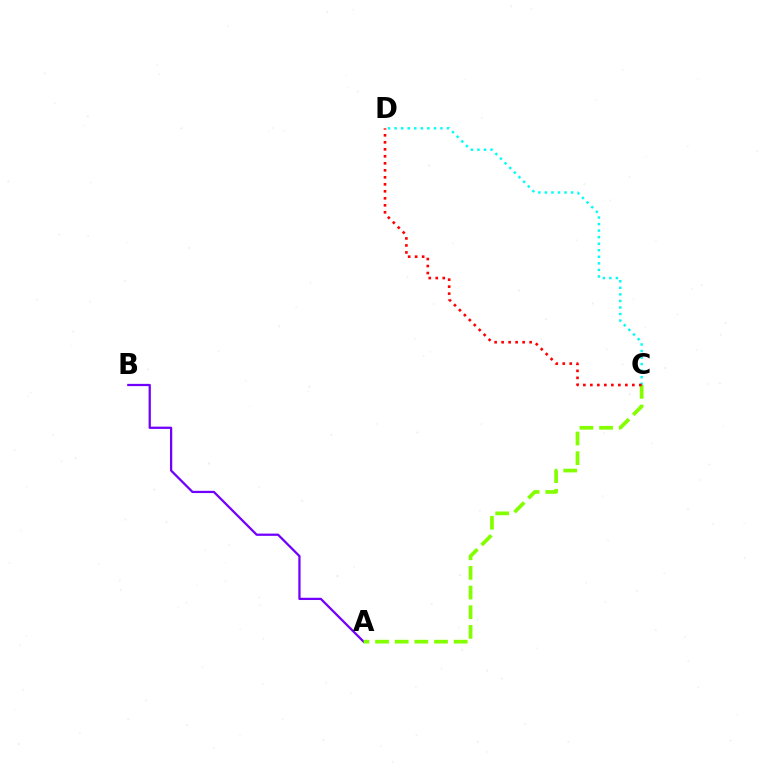{('A', 'B'): [{'color': '#7200ff', 'line_style': 'solid', 'thickness': 1.63}], ('C', 'D'): [{'color': '#00fff6', 'line_style': 'dotted', 'thickness': 1.78}, {'color': '#ff0000', 'line_style': 'dotted', 'thickness': 1.9}], ('A', 'C'): [{'color': '#84ff00', 'line_style': 'dashed', 'thickness': 2.67}]}